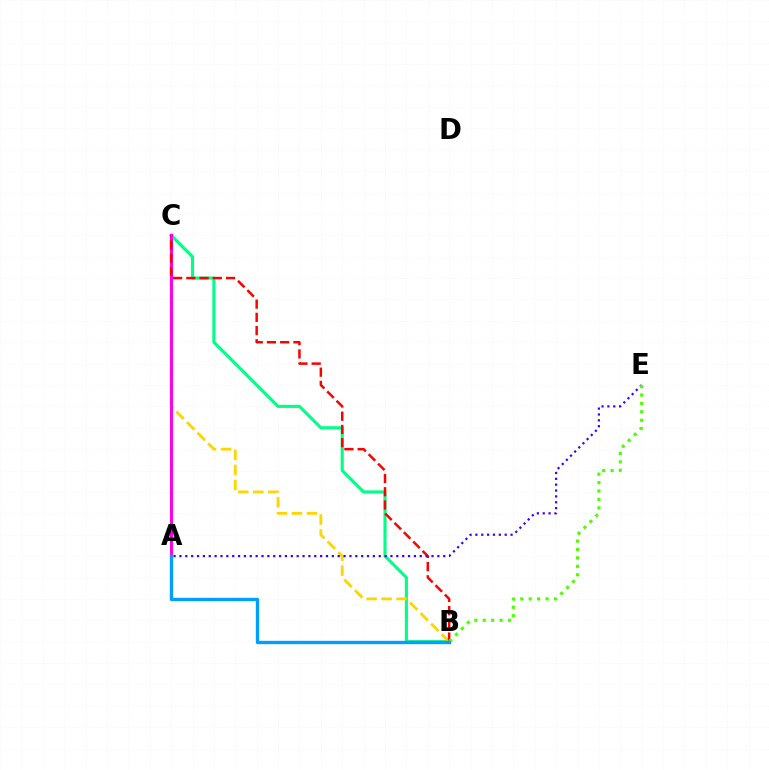{('B', 'C'): [{'color': '#00ff86', 'line_style': 'solid', 'thickness': 2.23}, {'color': '#ffd500', 'line_style': 'dashed', 'thickness': 2.04}, {'color': '#ff0000', 'line_style': 'dashed', 'thickness': 1.8}], ('A', 'C'): [{'color': '#ff00ed', 'line_style': 'solid', 'thickness': 2.16}], ('A', 'E'): [{'color': '#3700ff', 'line_style': 'dotted', 'thickness': 1.59}], ('B', 'E'): [{'color': '#4fff00', 'line_style': 'dotted', 'thickness': 2.29}], ('A', 'B'): [{'color': '#009eff', 'line_style': 'solid', 'thickness': 2.41}]}